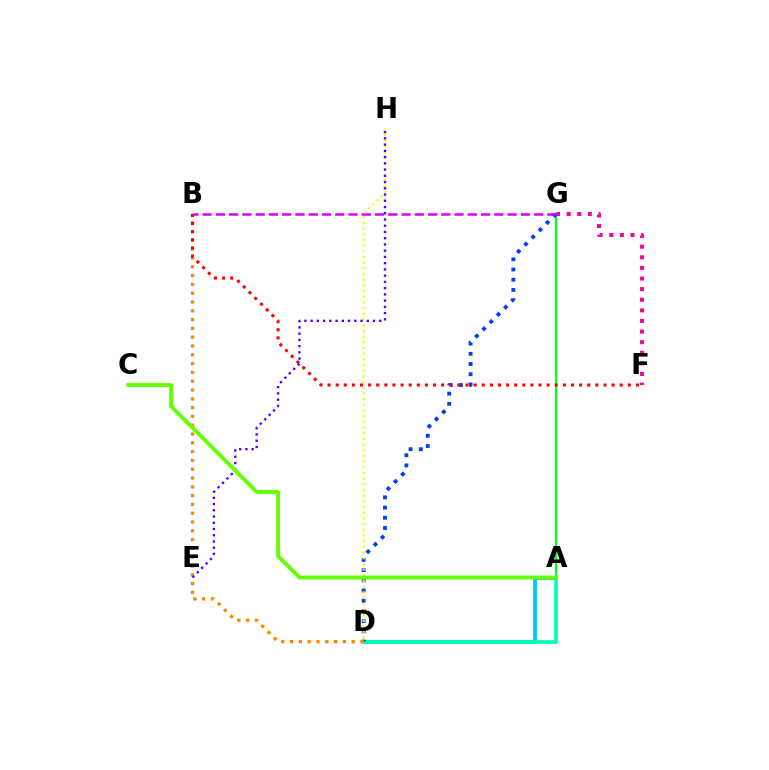{('A', 'D'): [{'color': '#00c7ff', 'line_style': 'solid', 'thickness': 2.76}, {'color': '#00ffaf', 'line_style': 'solid', 'thickness': 2.6}], ('F', 'G'): [{'color': '#ff00a0', 'line_style': 'dotted', 'thickness': 2.88}], ('A', 'G'): [{'color': '#00ff27', 'line_style': 'solid', 'thickness': 1.61}], ('D', 'G'): [{'color': '#003fff', 'line_style': 'dotted', 'thickness': 2.77}], ('B', 'D'): [{'color': '#ff8800', 'line_style': 'dotted', 'thickness': 2.39}], ('B', 'F'): [{'color': '#ff0000', 'line_style': 'dotted', 'thickness': 2.2}], ('B', 'G'): [{'color': '#d600ff', 'line_style': 'dashed', 'thickness': 1.8}], ('D', 'H'): [{'color': '#eeff00', 'line_style': 'dotted', 'thickness': 1.54}], ('E', 'H'): [{'color': '#4f00ff', 'line_style': 'dotted', 'thickness': 1.7}], ('A', 'C'): [{'color': '#66ff00', 'line_style': 'solid', 'thickness': 2.8}]}